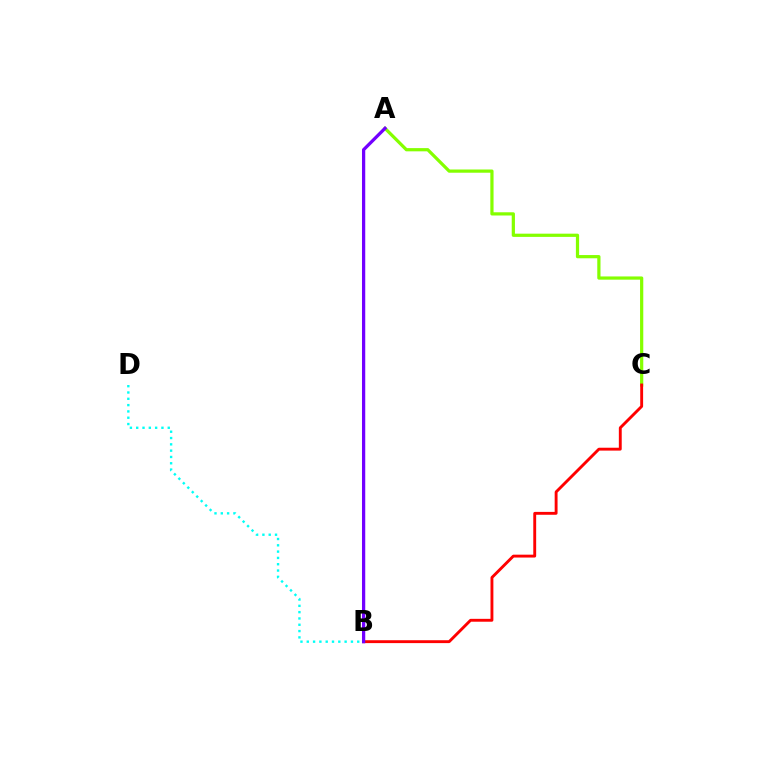{('B', 'D'): [{'color': '#00fff6', 'line_style': 'dotted', 'thickness': 1.71}], ('A', 'C'): [{'color': '#84ff00', 'line_style': 'solid', 'thickness': 2.32}], ('B', 'C'): [{'color': '#ff0000', 'line_style': 'solid', 'thickness': 2.07}], ('A', 'B'): [{'color': '#7200ff', 'line_style': 'solid', 'thickness': 2.34}]}